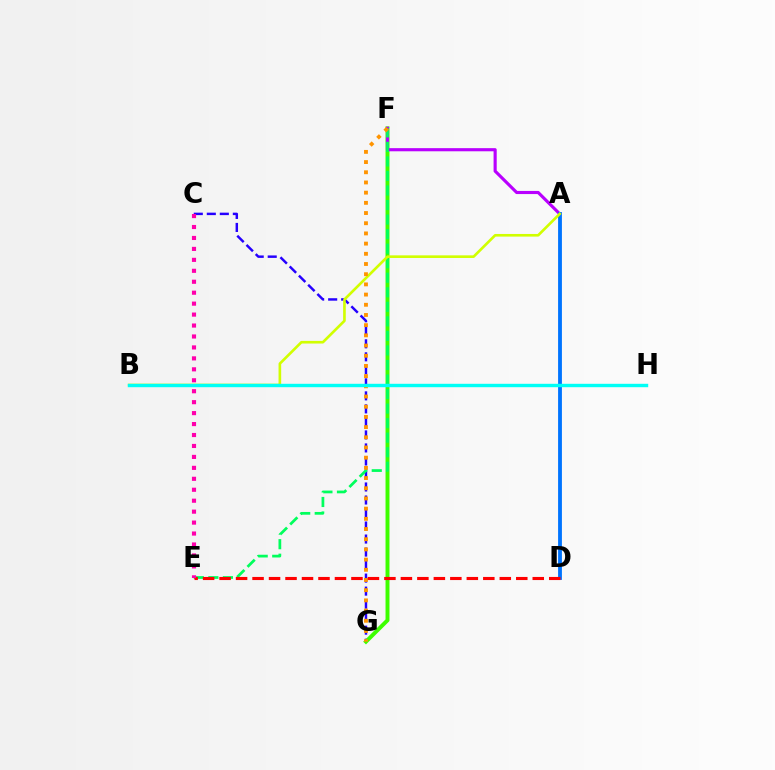{('C', 'G'): [{'color': '#2500ff', 'line_style': 'dashed', 'thickness': 1.77}], ('F', 'G'): [{'color': '#3dff00', 'line_style': 'solid', 'thickness': 2.84}, {'color': '#ff9400', 'line_style': 'dotted', 'thickness': 2.77}], ('A', 'F'): [{'color': '#b900ff', 'line_style': 'solid', 'thickness': 2.26}], ('A', 'D'): [{'color': '#0074ff', 'line_style': 'solid', 'thickness': 2.75}], ('E', 'F'): [{'color': '#00ff5c', 'line_style': 'dashed', 'thickness': 1.98}], ('A', 'B'): [{'color': '#d1ff00', 'line_style': 'solid', 'thickness': 1.9}], ('D', 'E'): [{'color': '#ff0000', 'line_style': 'dashed', 'thickness': 2.24}], ('B', 'H'): [{'color': '#00fff6', 'line_style': 'solid', 'thickness': 2.45}], ('C', 'E'): [{'color': '#ff00ac', 'line_style': 'dotted', 'thickness': 2.97}]}